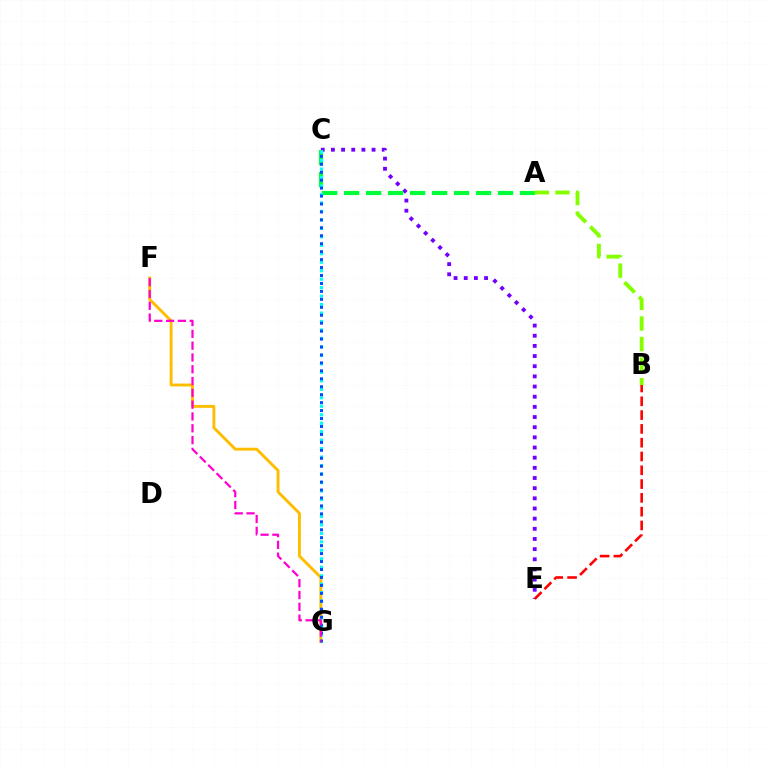{('C', 'E'): [{'color': '#7200ff', 'line_style': 'dotted', 'thickness': 2.76}], ('A', 'C'): [{'color': '#00ff39', 'line_style': 'dashed', 'thickness': 2.99}], ('F', 'G'): [{'color': '#ffbd00', 'line_style': 'solid', 'thickness': 2.09}, {'color': '#ff00cf', 'line_style': 'dashed', 'thickness': 1.6}], ('B', 'E'): [{'color': '#ff0000', 'line_style': 'dashed', 'thickness': 1.87}], ('A', 'B'): [{'color': '#84ff00', 'line_style': 'dashed', 'thickness': 2.79}], ('C', 'G'): [{'color': '#00fff6', 'line_style': 'dotted', 'thickness': 2.3}, {'color': '#004bff', 'line_style': 'dotted', 'thickness': 2.16}]}